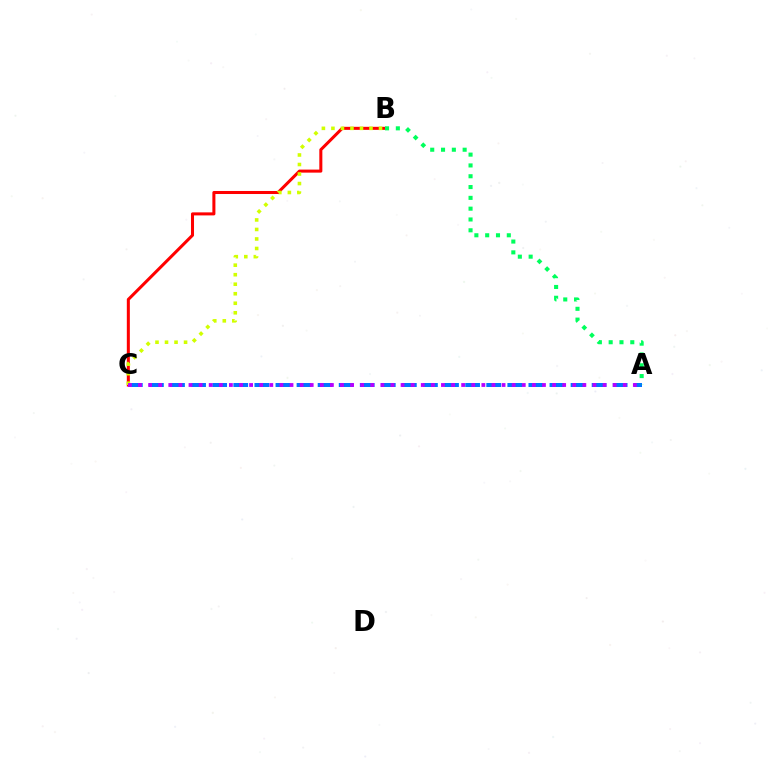{('B', 'C'): [{'color': '#ff0000', 'line_style': 'solid', 'thickness': 2.19}, {'color': '#d1ff00', 'line_style': 'dotted', 'thickness': 2.59}], ('A', 'C'): [{'color': '#0074ff', 'line_style': 'dashed', 'thickness': 2.86}, {'color': '#b900ff', 'line_style': 'dotted', 'thickness': 2.74}], ('A', 'B'): [{'color': '#00ff5c', 'line_style': 'dotted', 'thickness': 2.94}]}